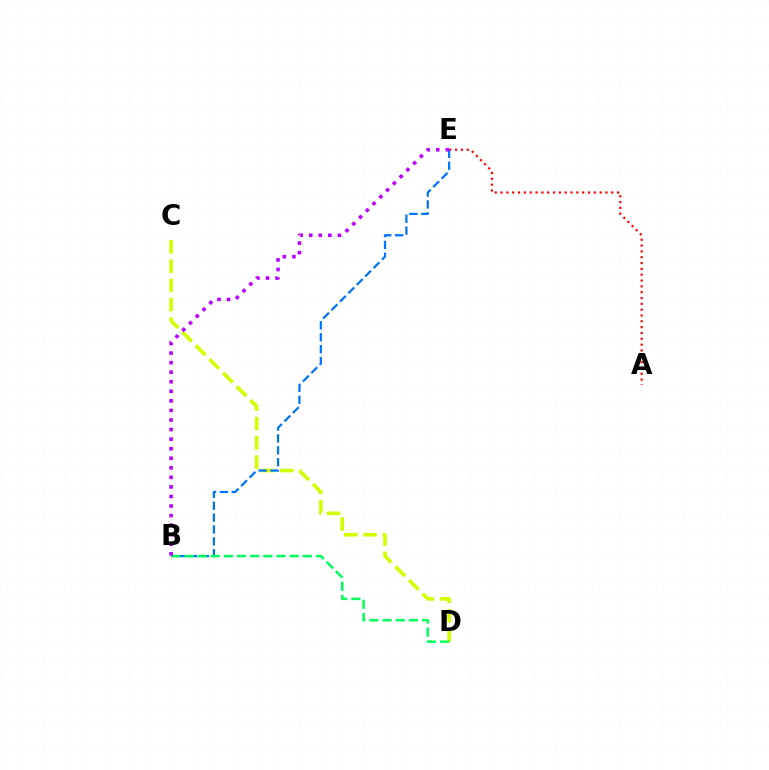{('C', 'D'): [{'color': '#d1ff00', 'line_style': 'dashed', 'thickness': 2.62}], ('A', 'E'): [{'color': '#ff0000', 'line_style': 'dotted', 'thickness': 1.58}], ('B', 'E'): [{'color': '#0074ff', 'line_style': 'dashed', 'thickness': 1.62}, {'color': '#b900ff', 'line_style': 'dotted', 'thickness': 2.6}], ('B', 'D'): [{'color': '#00ff5c', 'line_style': 'dashed', 'thickness': 1.79}]}